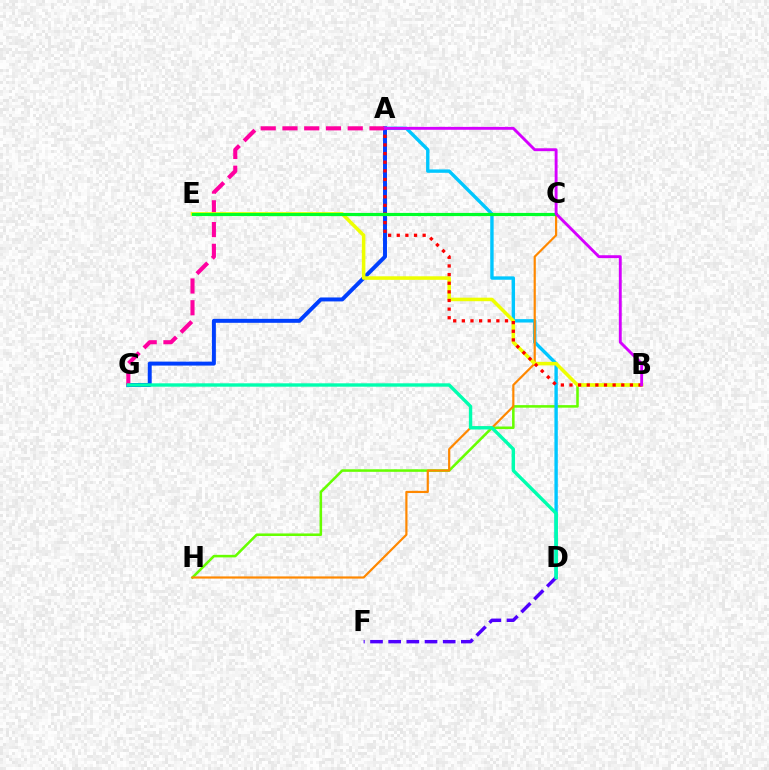{('B', 'H'): [{'color': '#66ff00', 'line_style': 'solid', 'thickness': 1.84}], ('A', 'D'): [{'color': '#00c7ff', 'line_style': 'solid', 'thickness': 2.44}], ('C', 'H'): [{'color': '#ff8800', 'line_style': 'solid', 'thickness': 1.58}], ('A', 'G'): [{'color': '#003fff', 'line_style': 'solid', 'thickness': 2.85}, {'color': '#ff00a0', 'line_style': 'dashed', 'thickness': 2.96}], ('B', 'E'): [{'color': '#eeff00', 'line_style': 'solid', 'thickness': 2.54}], ('A', 'B'): [{'color': '#ff0000', 'line_style': 'dotted', 'thickness': 2.35}, {'color': '#d600ff', 'line_style': 'solid', 'thickness': 2.08}], ('D', 'F'): [{'color': '#4f00ff', 'line_style': 'dashed', 'thickness': 2.47}], ('C', 'E'): [{'color': '#00ff27', 'line_style': 'solid', 'thickness': 2.28}], ('D', 'G'): [{'color': '#00ffaf', 'line_style': 'solid', 'thickness': 2.44}]}